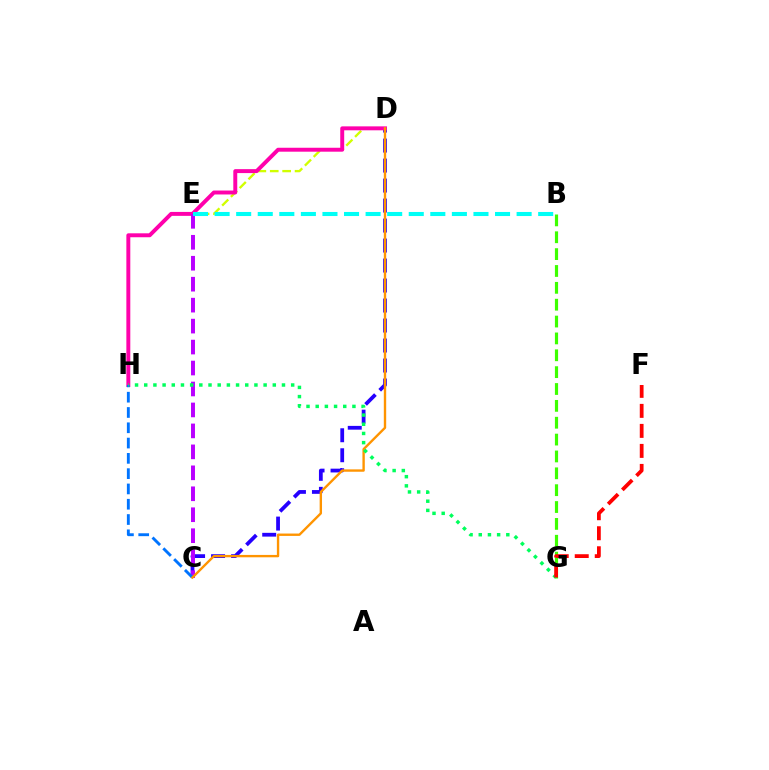{('C', 'D'): [{'color': '#2500ff', 'line_style': 'dashed', 'thickness': 2.72}, {'color': '#ff9400', 'line_style': 'solid', 'thickness': 1.71}], ('D', 'E'): [{'color': '#d1ff00', 'line_style': 'dashed', 'thickness': 1.69}], ('D', 'H'): [{'color': '#ff00ac', 'line_style': 'solid', 'thickness': 2.84}], ('C', 'E'): [{'color': '#b900ff', 'line_style': 'dashed', 'thickness': 2.85}], ('C', 'H'): [{'color': '#0074ff', 'line_style': 'dashed', 'thickness': 2.08}], ('B', 'G'): [{'color': '#3dff00', 'line_style': 'dashed', 'thickness': 2.29}], ('B', 'E'): [{'color': '#00fff6', 'line_style': 'dashed', 'thickness': 2.93}], ('G', 'H'): [{'color': '#00ff5c', 'line_style': 'dotted', 'thickness': 2.5}], ('F', 'G'): [{'color': '#ff0000', 'line_style': 'dashed', 'thickness': 2.72}]}